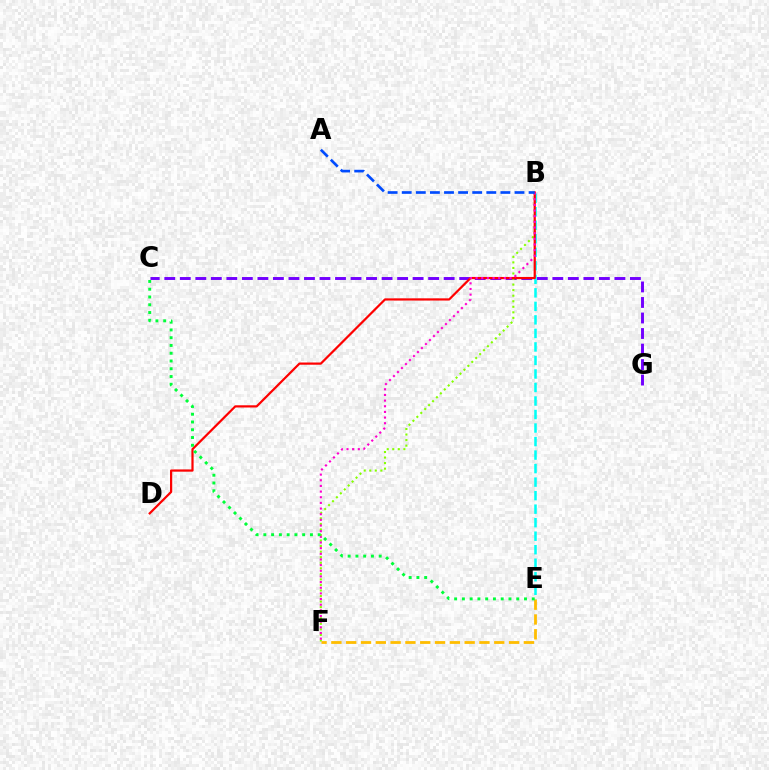{('C', 'G'): [{'color': '#7200ff', 'line_style': 'dashed', 'thickness': 2.11}], ('B', 'F'): [{'color': '#84ff00', 'line_style': 'dotted', 'thickness': 1.51}, {'color': '#ff00cf', 'line_style': 'dotted', 'thickness': 1.54}], ('B', 'E'): [{'color': '#00fff6', 'line_style': 'dashed', 'thickness': 1.84}], ('B', 'D'): [{'color': '#ff0000', 'line_style': 'solid', 'thickness': 1.6}], ('E', 'F'): [{'color': '#ffbd00', 'line_style': 'dashed', 'thickness': 2.01}], ('C', 'E'): [{'color': '#00ff39', 'line_style': 'dotted', 'thickness': 2.11}], ('A', 'B'): [{'color': '#004bff', 'line_style': 'dashed', 'thickness': 1.92}]}